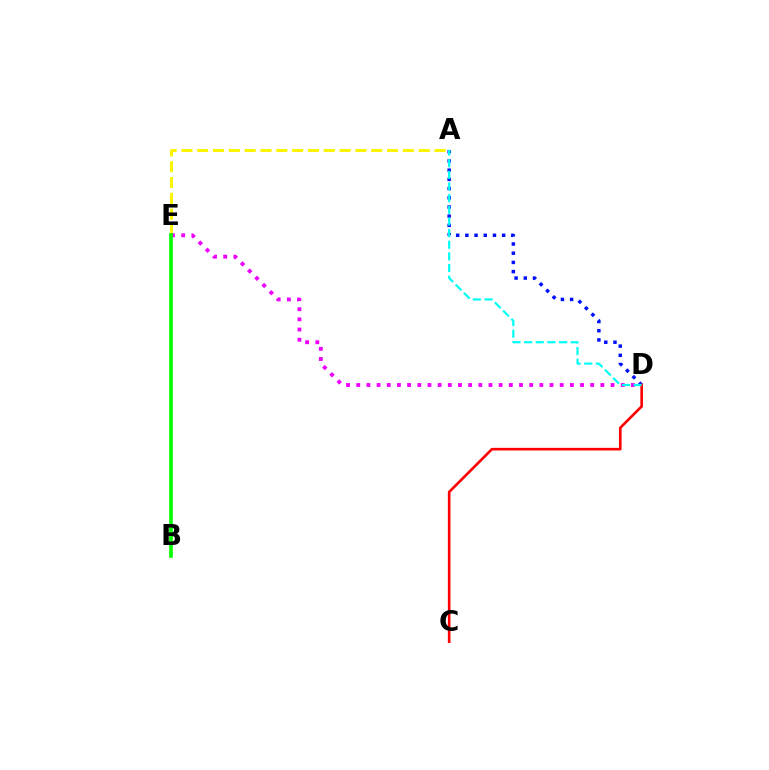{('A', 'E'): [{'color': '#fcf500', 'line_style': 'dashed', 'thickness': 2.15}], ('D', 'E'): [{'color': '#ee00ff', 'line_style': 'dotted', 'thickness': 2.76}], ('A', 'D'): [{'color': '#0010ff', 'line_style': 'dotted', 'thickness': 2.5}, {'color': '#00fff6', 'line_style': 'dashed', 'thickness': 1.58}], ('C', 'D'): [{'color': '#ff0000', 'line_style': 'solid', 'thickness': 1.89}], ('B', 'E'): [{'color': '#08ff00', 'line_style': 'solid', 'thickness': 2.65}]}